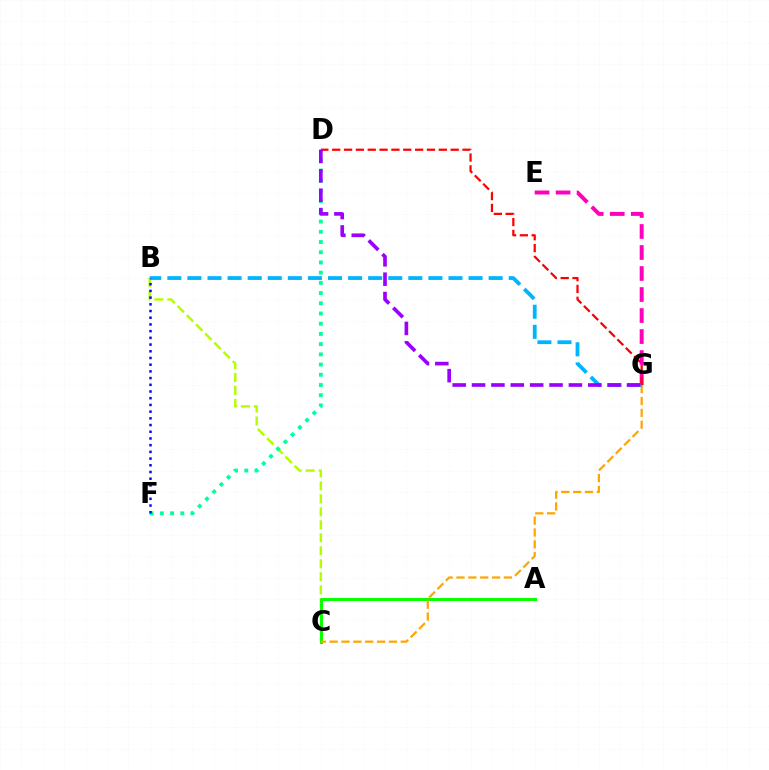{('B', 'C'): [{'color': '#b3ff00', 'line_style': 'dashed', 'thickness': 1.76}], ('A', 'C'): [{'color': '#08ff00', 'line_style': 'solid', 'thickness': 2.14}], ('E', 'G'): [{'color': '#ff00bd', 'line_style': 'dashed', 'thickness': 2.85}], ('C', 'G'): [{'color': '#ffa500', 'line_style': 'dashed', 'thickness': 1.61}], ('D', 'F'): [{'color': '#00ff9d', 'line_style': 'dotted', 'thickness': 2.77}], ('B', 'G'): [{'color': '#00b5ff', 'line_style': 'dashed', 'thickness': 2.73}], ('D', 'G'): [{'color': '#ff0000', 'line_style': 'dashed', 'thickness': 1.61}, {'color': '#9b00ff', 'line_style': 'dashed', 'thickness': 2.63}], ('B', 'F'): [{'color': '#0010ff', 'line_style': 'dotted', 'thickness': 1.82}]}